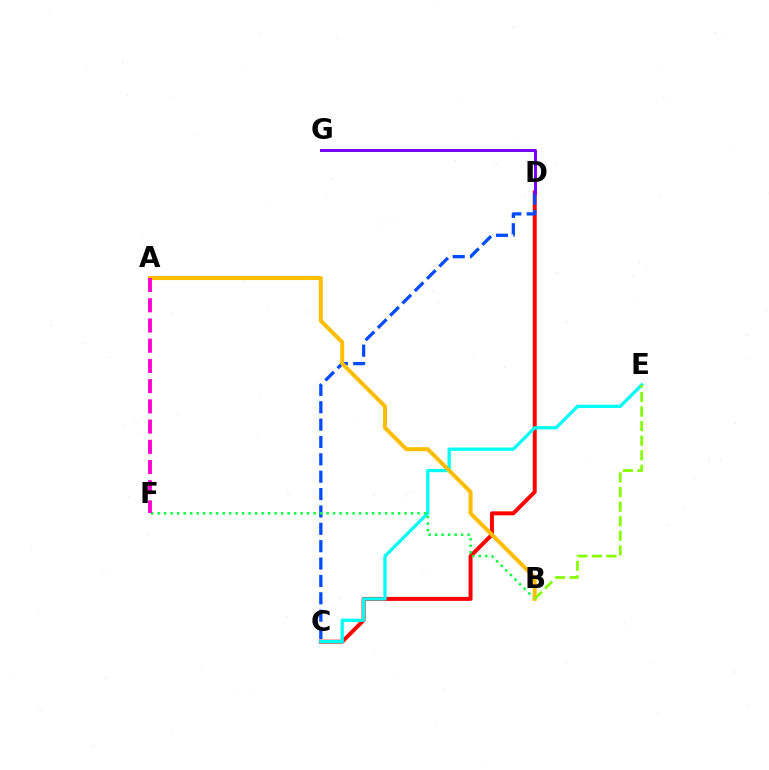{('C', 'D'): [{'color': '#ff0000', 'line_style': 'solid', 'thickness': 2.85}, {'color': '#004bff', 'line_style': 'dashed', 'thickness': 2.36}], ('C', 'E'): [{'color': '#00fff6', 'line_style': 'solid', 'thickness': 2.34}], ('B', 'F'): [{'color': '#00ff39', 'line_style': 'dotted', 'thickness': 1.77}], ('A', 'B'): [{'color': '#ffbd00', 'line_style': 'solid', 'thickness': 2.88}], ('A', 'F'): [{'color': '#ff00cf', 'line_style': 'dashed', 'thickness': 2.75}], ('D', 'G'): [{'color': '#7200ff', 'line_style': 'solid', 'thickness': 2.11}], ('B', 'E'): [{'color': '#84ff00', 'line_style': 'dashed', 'thickness': 1.98}]}